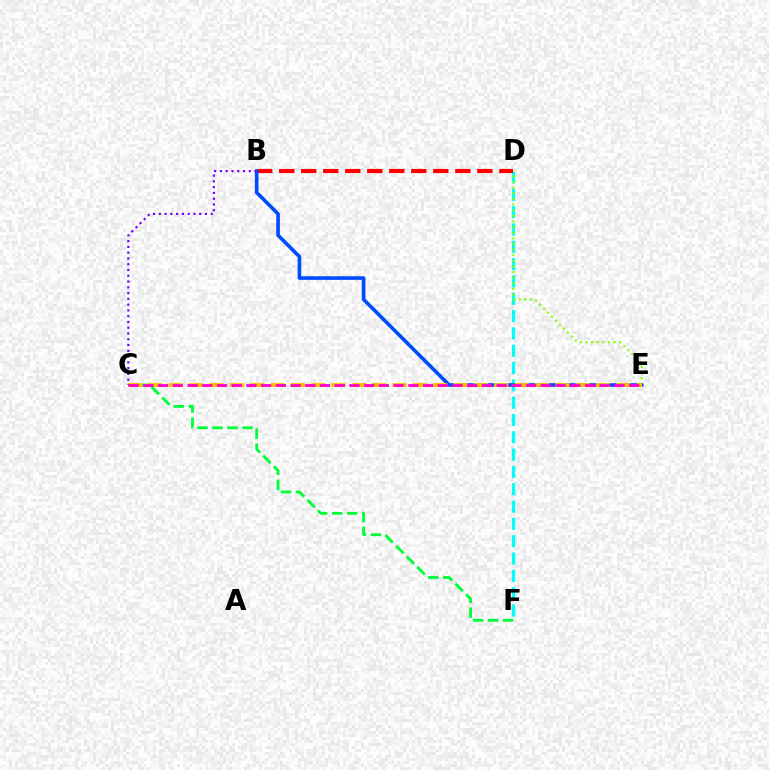{('D', 'F'): [{'color': '#00fff6', 'line_style': 'dashed', 'thickness': 2.35}], ('D', 'E'): [{'color': '#84ff00', 'line_style': 'dotted', 'thickness': 1.53}], ('B', 'D'): [{'color': '#ff0000', 'line_style': 'dashed', 'thickness': 2.99}], ('C', 'F'): [{'color': '#00ff39', 'line_style': 'dashed', 'thickness': 2.04}], ('B', 'E'): [{'color': '#004bff', 'line_style': 'solid', 'thickness': 2.61}], ('C', 'E'): [{'color': '#ffbd00', 'line_style': 'dashed', 'thickness': 2.76}, {'color': '#ff00cf', 'line_style': 'dashed', 'thickness': 2.0}], ('B', 'C'): [{'color': '#7200ff', 'line_style': 'dotted', 'thickness': 1.57}]}